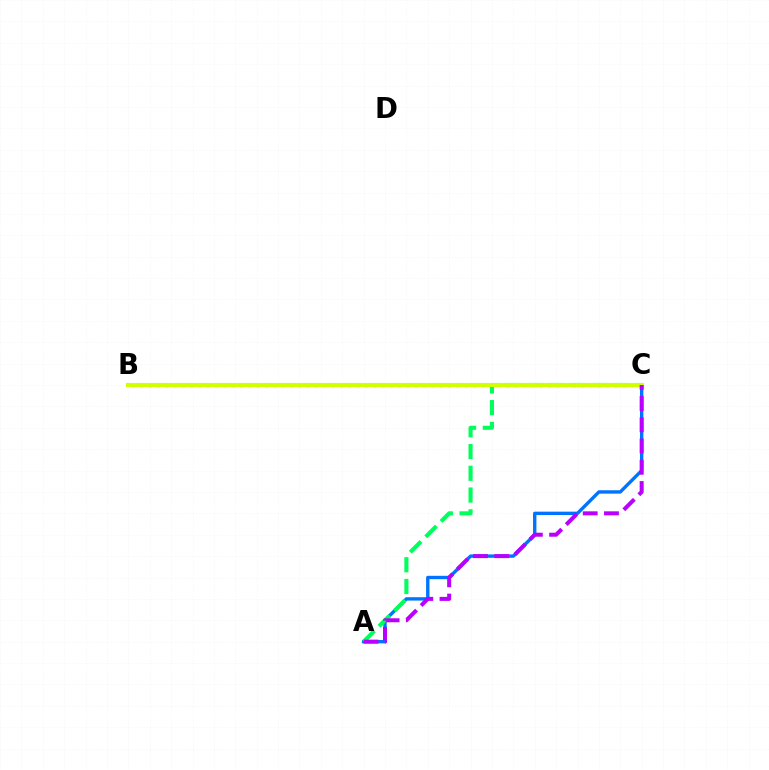{('B', 'C'): [{'color': '#ff0000', 'line_style': 'dotted', 'thickness': 2.26}, {'color': '#d1ff00', 'line_style': 'solid', 'thickness': 2.94}], ('A', 'C'): [{'color': '#0074ff', 'line_style': 'solid', 'thickness': 2.43}, {'color': '#00ff5c', 'line_style': 'dashed', 'thickness': 2.96}, {'color': '#b900ff', 'line_style': 'dashed', 'thickness': 2.89}]}